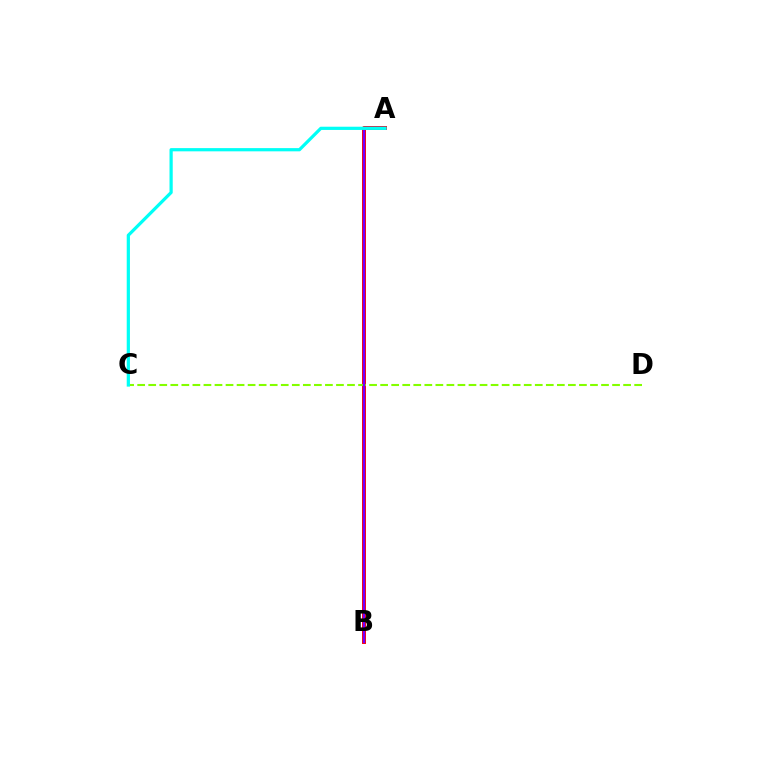{('A', 'B'): [{'color': '#ff0000', 'line_style': 'solid', 'thickness': 2.84}, {'color': '#7200ff', 'line_style': 'solid', 'thickness': 1.64}], ('C', 'D'): [{'color': '#84ff00', 'line_style': 'dashed', 'thickness': 1.5}], ('A', 'C'): [{'color': '#00fff6', 'line_style': 'solid', 'thickness': 2.32}]}